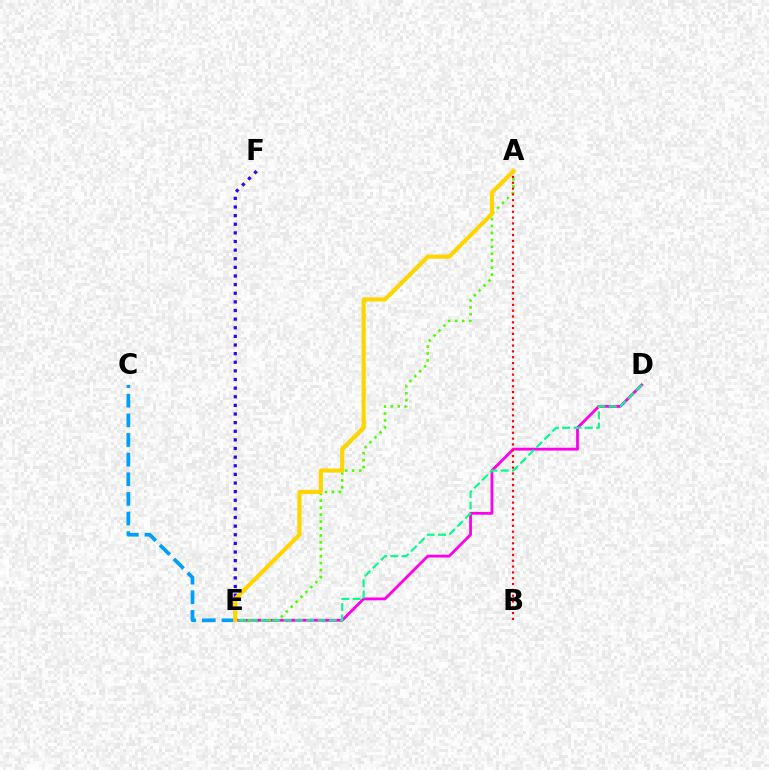{('D', 'E'): [{'color': '#ff00ed', 'line_style': 'solid', 'thickness': 2.02}, {'color': '#00ff86', 'line_style': 'dashed', 'thickness': 1.54}], ('A', 'E'): [{'color': '#4fff00', 'line_style': 'dotted', 'thickness': 1.89}, {'color': '#ffd500', 'line_style': 'solid', 'thickness': 2.98}], ('A', 'B'): [{'color': '#ff0000', 'line_style': 'dotted', 'thickness': 1.58}], ('E', 'F'): [{'color': '#3700ff', 'line_style': 'dotted', 'thickness': 2.34}], ('C', 'E'): [{'color': '#009eff', 'line_style': 'dashed', 'thickness': 2.67}]}